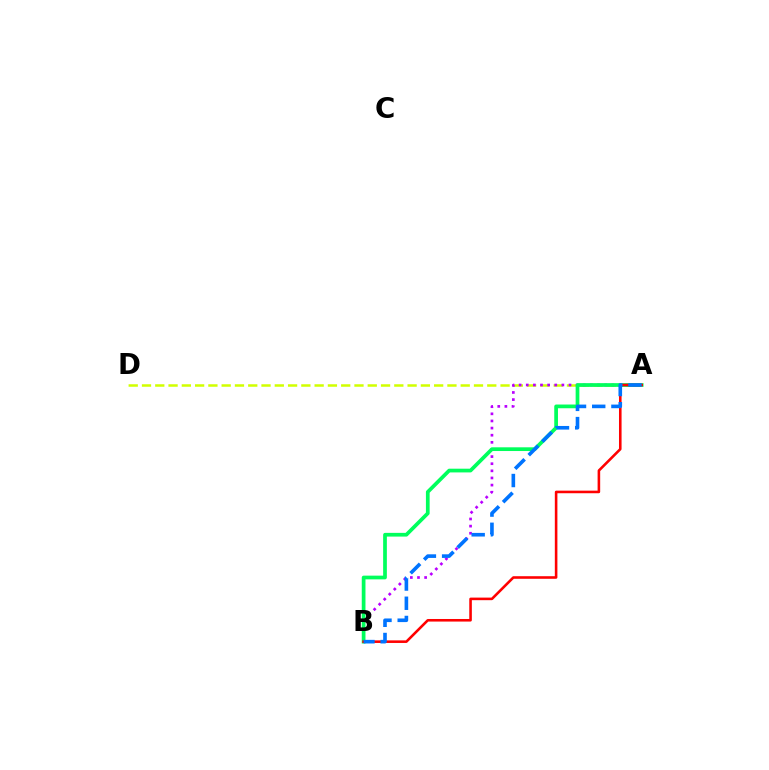{('A', 'D'): [{'color': '#d1ff00', 'line_style': 'dashed', 'thickness': 1.8}], ('A', 'B'): [{'color': '#b900ff', 'line_style': 'dotted', 'thickness': 1.94}, {'color': '#00ff5c', 'line_style': 'solid', 'thickness': 2.68}, {'color': '#ff0000', 'line_style': 'solid', 'thickness': 1.86}, {'color': '#0074ff', 'line_style': 'dashed', 'thickness': 2.61}]}